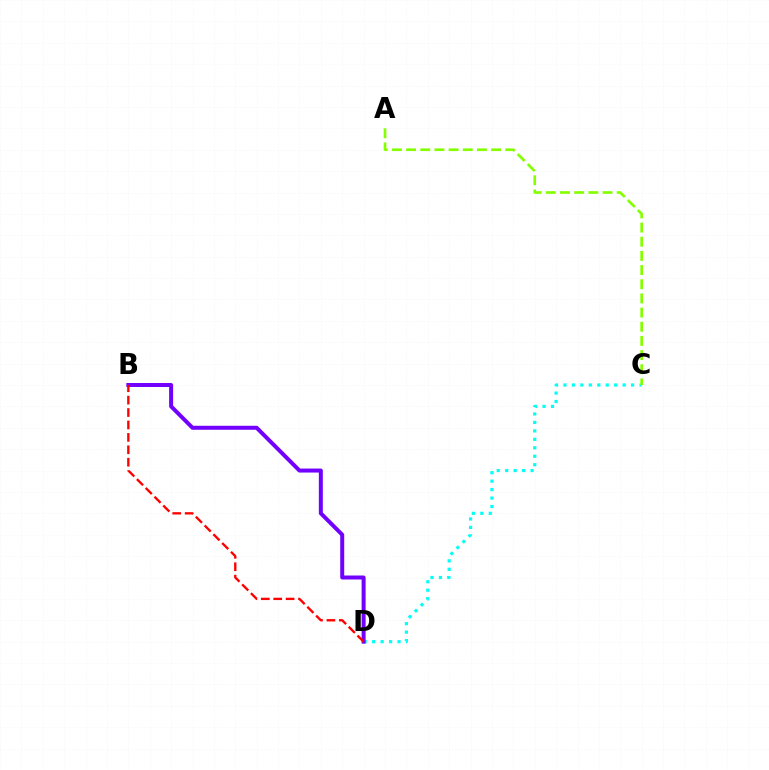{('C', 'D'): [{'color': '#00fff6', 'line_style': 'dotted', 'thickness': 2.3}], ('B', 'D'): [{'color': '#7200ff', 'line_style': 'solid', 'thickness': 2.87}, {'color': '#ff0000', 'line_style': 'dashed', 'thickness': 1.69}], ('A', 'C'): [{'color': '#84ff00', 'line_style': 'dashed', 'thickness': 1.92}]}